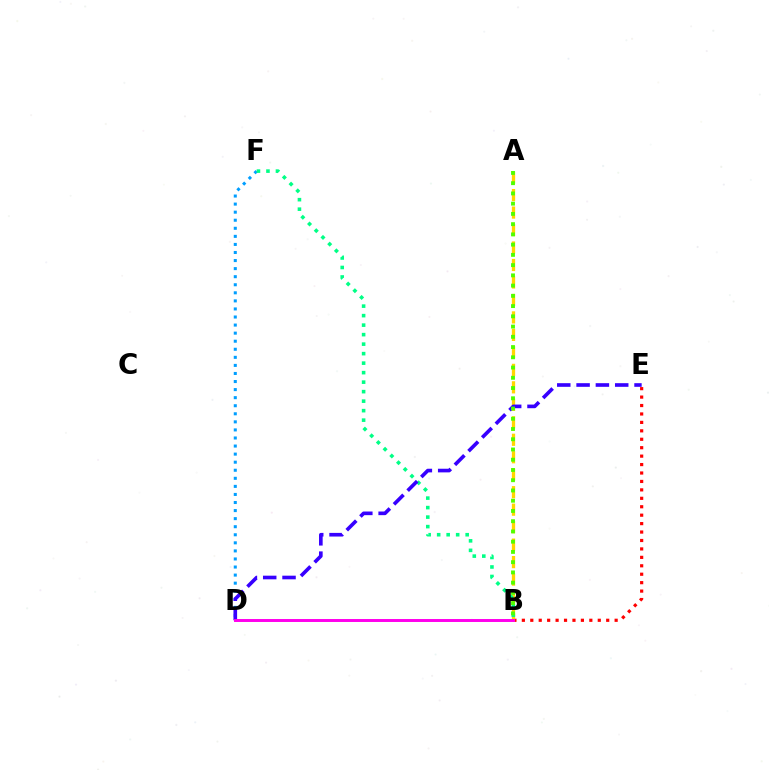{('D', 'F'): [{'color': '#009eff', 'line_style': 'dotted', 'thickness': 2.19}], ('B', 'E'): [{'color': '#ff0000', 'line_style': 'dotted', 'thickness': 2.29}], ('A', 'B'): [{'color': '#ffd500', 'line_style': 'dashed', 'thickness': 2.37}, {'color': '#4fff00', 'line_style': 'dotted', 'thickness': 2.78}], ('B', 'F'): [{'color': '#00ff86', 'line_style': 'dotted', 'thickness': 2.58}], ('D', 'E'): [{'color': '#3700ff', 'line_style': 'dashed', 'thickness': 2.62}], ('B', 'D'): [{'color': '#ff00ed', 'line_style': 'solid', 'thickness': 2.13}]}